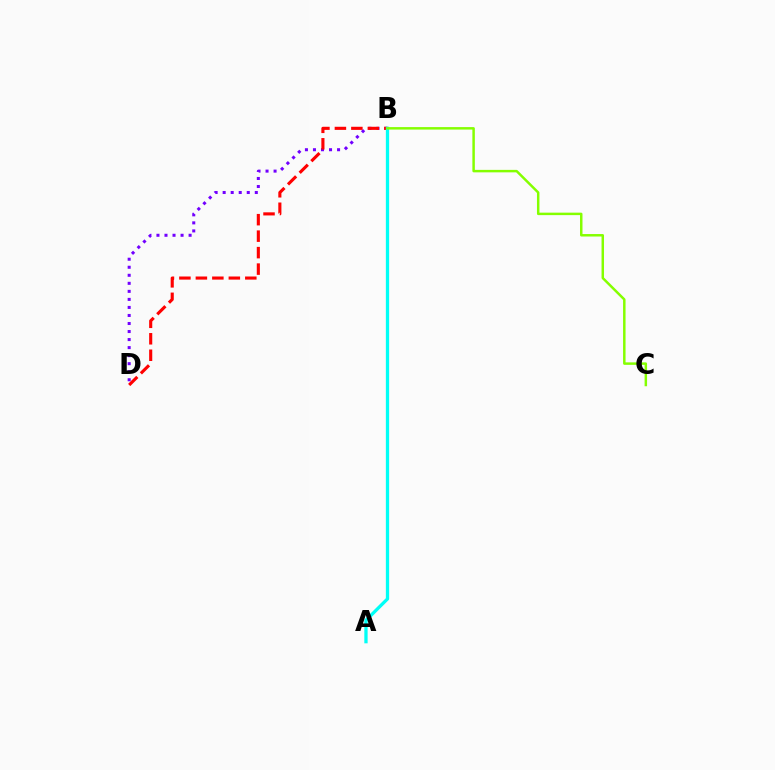{('B', 'D'): [{'color': '#7200ff', 'line_style': 'dotted', 'thickness': 2.18}, {'color': '#ff0000', 'line_style': 'dashed', 'thickness': 2.24}], ('A', 'B'): [{'color': '#00fff6', 'line_style': 'solid', 'thickness': 2.37}], ('B', 'C'): [{'color': '#84ff00', 'line_style': 'solid', 'thickness': 1.78}]}